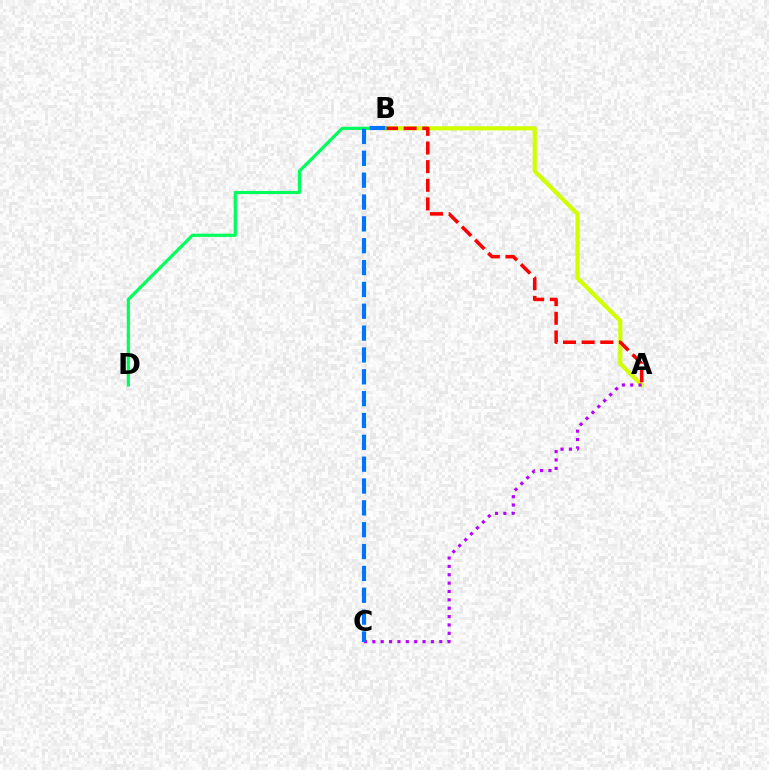{('A', 'B'): [{'color': '#d1ff00', 'line_style': 'solid', 'thickness': 2.99}, {'color': '#ff0000', 'line_style': 'dashed', 'thickness': 2.53}], ('A', 'C'): [{'color': '#b900ff', 'line_style': 'dotted', 'thickness': 2.27}], ('B', 'D'): [{'color': '#00ff5c', 'line_style': 'solid', 'thickness': 2.3}], ('B', 'C'): [{'color': '#0074ff', 'line_style': 'dashed', 'thickness': 2.97}]}